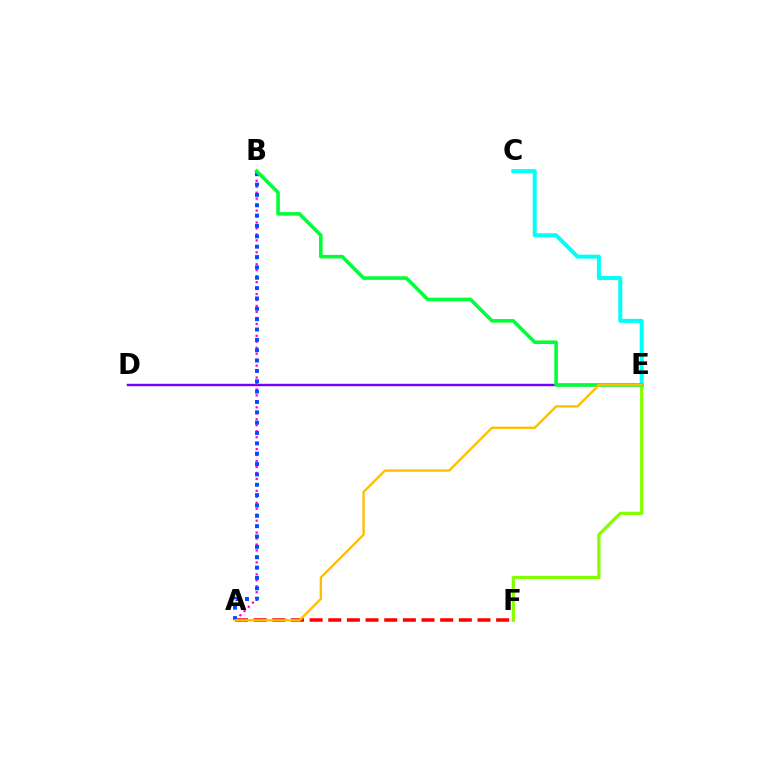{('D', 'E'): [{'color': '#7200ff', 'line_style': 'solid', 'thickness': 1.73}], ('E', 'F'): [{'color': '#84ff00', 'line_style': 'solid', 'thickness': 2.33}], ('A', 'B'): [{'color': '#ff00cf', 'line_style': 'dotted', 'thickness': 1.62}, {'color': '#004bff', 'line_style': 'dotted', 'thickness': 2.81}], ('A', 'F'): [{'color': '#ff0000', 'line_style': 'dashed', 'thickness': 2.53}], ('C', 'E'): [{'color': '#00fff6', 'line_style': 'solid', 'thickness': 2.87}], ('B', 'E'): [{'color': '#00ff39', 'line_style': 'solid', 'thickness': 2.57}], ('A', 'E'): [{'color': '#ffbd00', 'line_style': 'solid', 'thickness': 1.69}]}